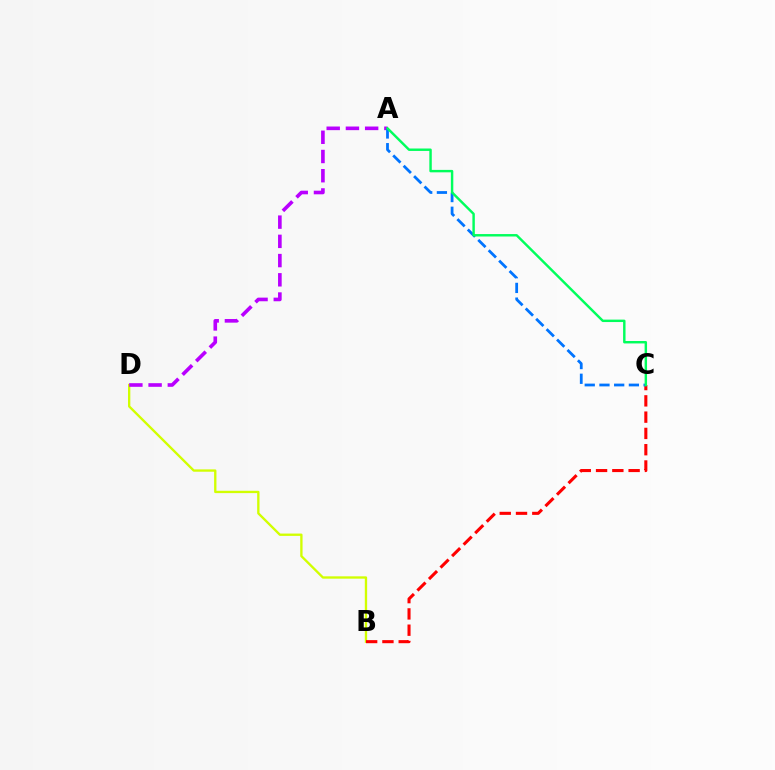{('B', 'D'): [{'color': '#d1ff00', 'line_style': 'solid', 'thickness': 1.68}], ('B', 'C'): [{'color': '#ff0000', 'line_style': 'dashed', 'thickness': 2.21}], ('A', 'D'): [{'color': '#b900ff', 'line_style': 'dashed', 'thickness': 2.61}], ('A', 'C'): [{'color': '#0074ff', 'line_style': 'dashed', 'thickness': 2.0}, {'color': '#00ff5c', 'line_style': 'solid', 'thickness': 1.75}]}